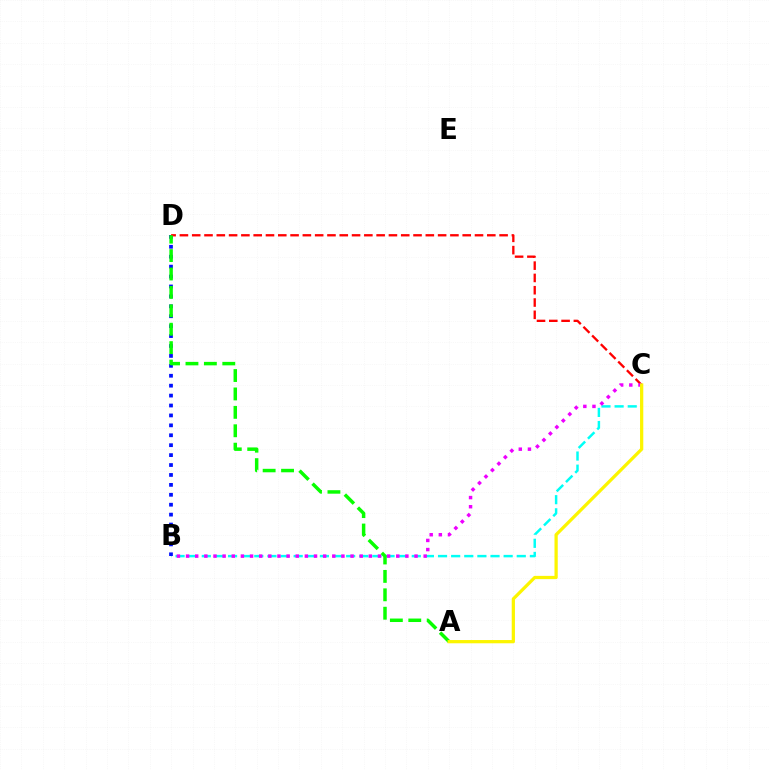{('B', 'C'): [{'color': '#00fff6', 'line_style': 'dashed', 'thickness': 1.78}, {'color': '#ee00ff', 'line_style': 'dotted', 'thickness': 2.48}], ('B', 'D'): [{'color': '#0010ff', 'line_style': 'dotted', 'thickness': 2.7}], ('C', 'D'): [{'color': '#ff0000', 'line_style': 'dashed', 'thickness': 1.67}], ('A', 'D'): [{'color': '#08ff00', 'line_style': 'dashed', 'thickness': 2.5}], ('A', 'C'): [{'color': '#fcf500', 'line_style': 'solid', 'thickness': 2.34}]}